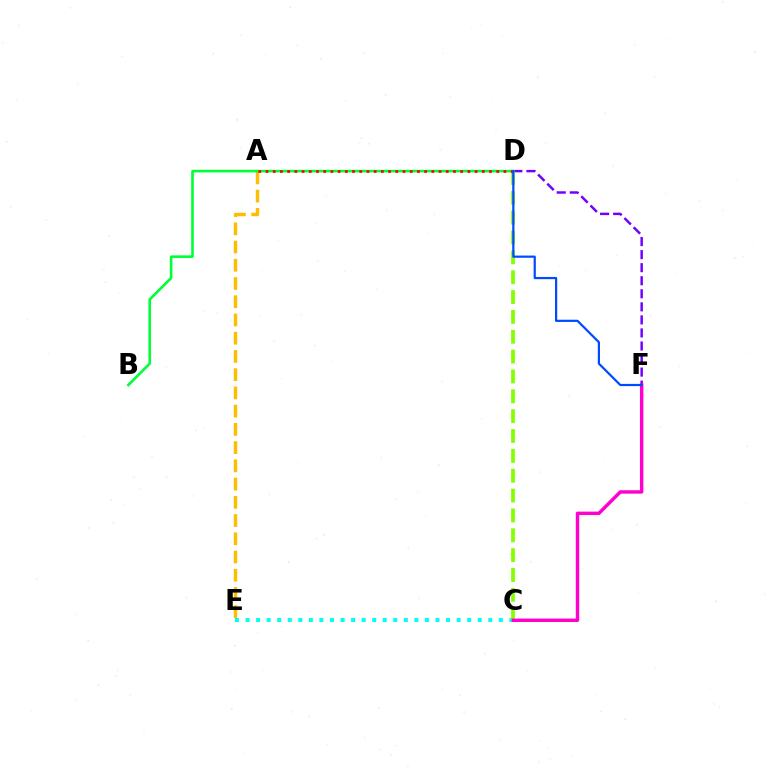{('A', 'E'): [{'color': '#ffbd00', 'line_style': 'dashed', 'thickness': 2.48}], ('C', 'E'): [{'color': '#00fff6', 'line_style': 'dotted', 'thickness': 2.87}], ('D', 'F'): [{'color': '#7200ff', 'line_style': 'dashed', 'thickness': 1.77}, {'color': '#004bff', 'line_style': 'solid', 'thickness': 1.6}], ('C', 'D'): [{'color': '#84ff00', 'line_style': 'dashed', 'thickness': 2.7}], ('C', 'F'): [{'color': '#ff00cf', 'line_style': 'solid', 'thickness': 2.47}], ('B', 'D'): [{'color': '#00ff39', 'line_style': 'solid', 'thickness': 1.89}], ('A', 'D'): [{'color': '#ff0000', 'line_style': 'dotted', 'thickness': 1.96}]}